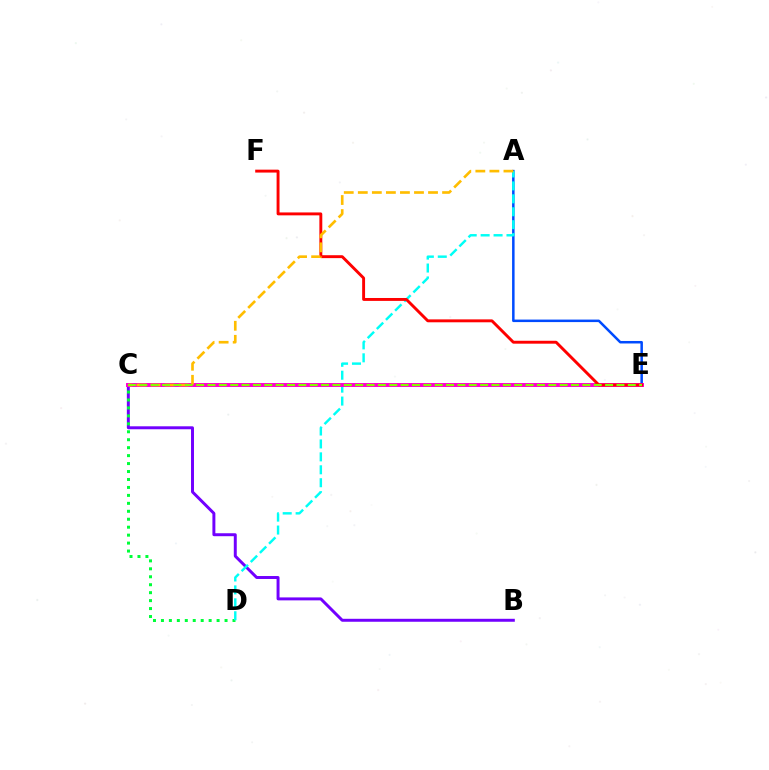{('B', 'C'): [{'color': '#7200ff', 'line_style': 'solid', 'thickness': 2.13}], ('C', 'D'): [{'color': '#00ff39', 'line_style': 'dotted', 'thickness': 2.16}], ('A', 'E'): [{'color': '#004bff', 'line_style': 'solid', 'thickness': 1.8}], ('A', 'D'): [{'color': '#00fff6', 'line_style': 'dashed', 'thickness': 1.76}], ('C', 'E'): [{'color': '#ff00cf', 'line_style': 'solid', 'thickness': 2.85}, {'color': '#84ff00', 'line_style': 'dashed', 'thickness': 1.54}], ('E', 'F'): [{'color': '#ff0000', 'line_style': 'solid', 'thickness': 2.09}], ('A', 'C'): [{'color': '#ffbd00', 'line_style': 'dashed', 'thickness': 1.91}]}